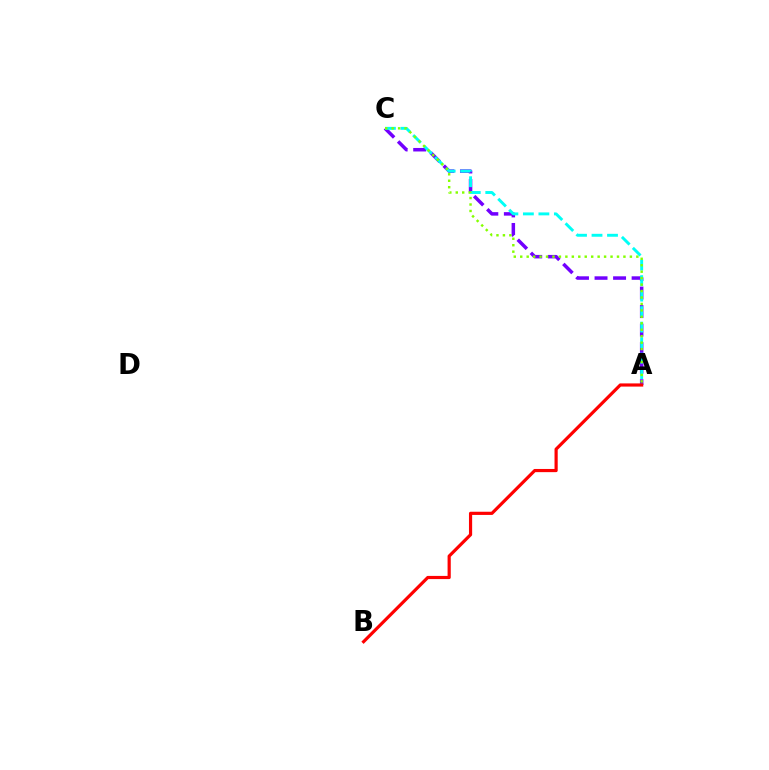{('A', 'C'): [{'color': '#7200ff', 'line_style': 'dashed', 'thickness': 2.52}, {'color': '#00fff6', 'line_style': 'dashed', 'thickness': 2.11}, {'color': '#84ff00', 'line_style': 'dotted', 'thickness': 1.75}], ('A', 'B'): [{'color': '#ff0000', 'line_style': 'solid', 'thickness': 2.29}]}